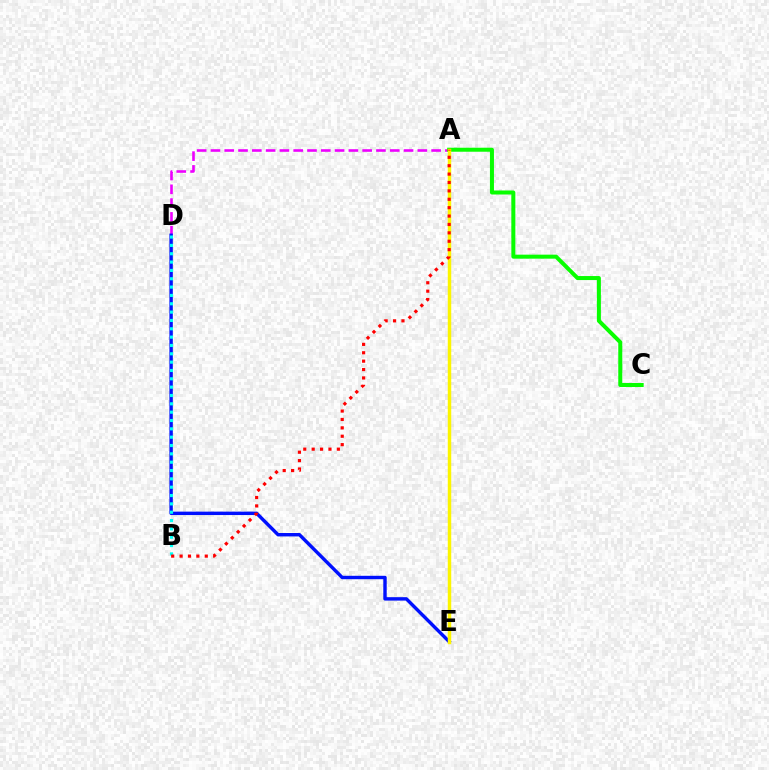{('A', 'D'): [{'color': '#ee00ff', 'line_style': 'dashed', 'thickness': 1.87}], ('A', 'C'): [{'color': '#08ff00', 'line_style': 'solid', 'thickness': 2.89}], ('D', 'E'): [{'color': '#0010ff', 'line_style': 'solid', 'thickness': 2.46}], ('A', 'E'): [{'color': '#fcf500', 'line_style': 'solid', 'thickness': 2.49}], ('B', 'D'): [{'color': '#00fff6', 'line_style': 'dotted', 'thickness': 2.27}], ('A', 'B'): [{'color': '#ff0000', 'line_style': 'dotted', 'thickness': 2.28}]}